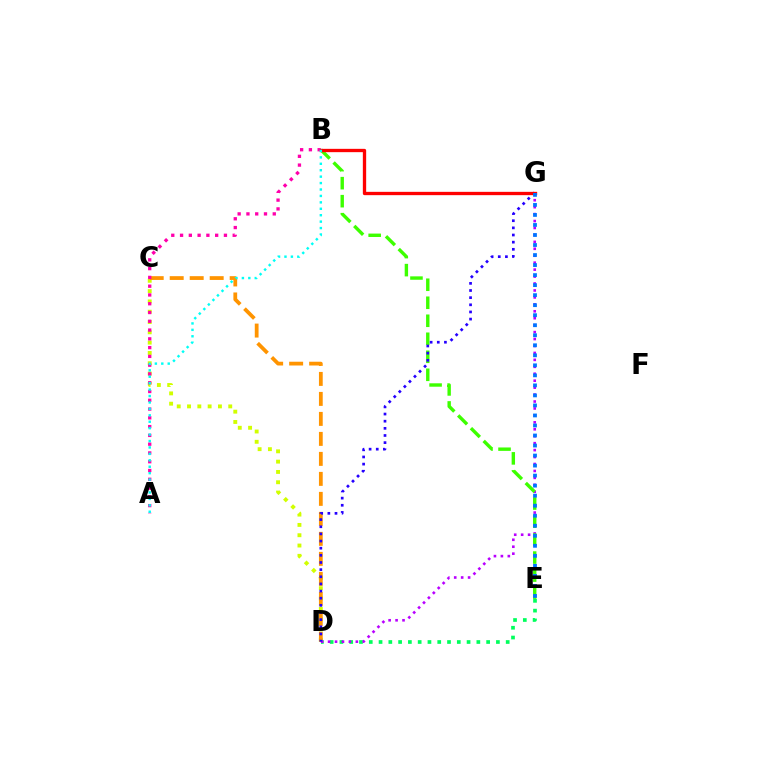{('C', 'D'): [{'color': '#d1ff00', 'line_style': 'dotted', 'thickness': 2.8}, {'color': '#ff9400', 'line_style': 'dashed', 'thickness': 2.72}], ('D', 'E'): [{'color': '#00ff5c', 'line_style': 'dotted', 'thickness': 2.66}], ('D', 'G'): [{'color': '#b900ff', 'line_style': 'dotted', 'thickness': 1.89}, {'color': '#2500ff', 'line_style': 'dotted', 'thickness': 1.94}], ('B', 'E'): [{'color': '#3dff00', 'line_style': 'dashed', 'thickness': 2.45}], ('A', 'B'): [{'color': '#ff00ac', 'line_style': 'dotted', 'thickness': 2.38}, {'color': '#00fff6', 'line_style': 'dotted', 'thickness': 1.75}], ('B', 'G'): [{'color': '#ff0000', 'line_style': 'solid', 'thickness': 2.39}], ('E', 'G'): [{'color': '#0074ff', 'line_style': 'dotted', 'thickness': 2.72}]}